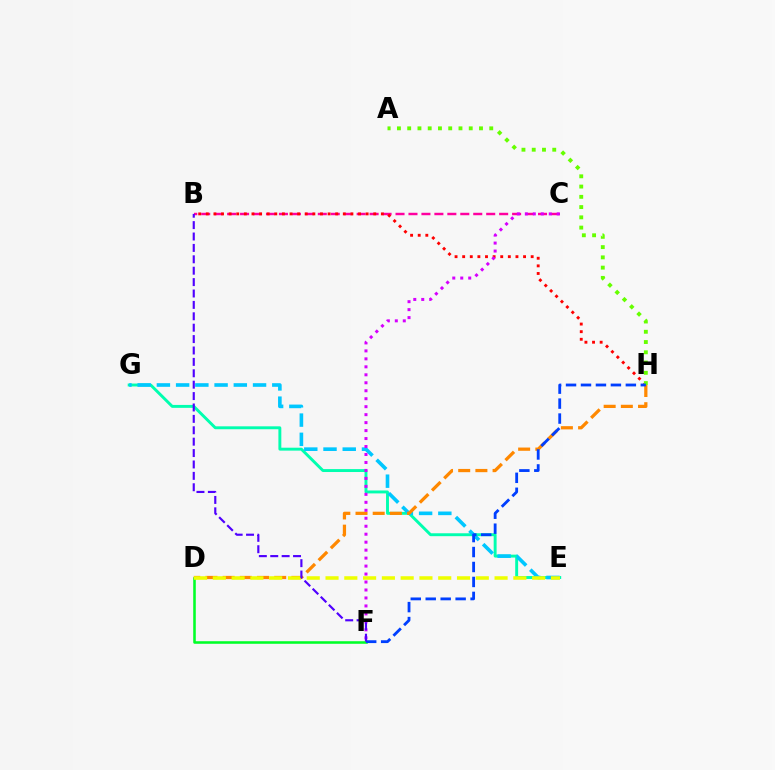{('D', 'F'): [{'color': '#00ff27', 'line_style': 'solid', 'thickness': 1.85}], ('B', 'C'): [{'color': '#ff00a0', 'line_style': 'dashed', 'thickness': 1.76}], ('B', 'H'): [{'color': '#ff0000', 'line_style': 'dotted', 'thickness': 2.07}], ('E', 'G'): [{'color': '#00ffaf', 'line_style': 'solid', 'thickness': 2.1}, {'color': '#00c7ff', 'line_style': 'dashed', 'thickness': 2.61}], ('A', 'H'): [{'color': '#66ff00', 'line_style': 'dotted', 'thickness': 2.79}], ('D', 'H'): [{'color': '#ff8800', 'line_style': 'dashed', 'thickness': 2.34}], ('F', 'H'): [{'color': '#003fff', 'line_style': 'dashed', 'thickness': 2.03}], ('C', 'F'): [{'color': '#d600ff', 'line_style': 'dotted', 'thickness': 2.17}], ('D', 'E'): [{'color': '#eeff00', 'line_style': 'dashed', 'thickness': 2.55}], ('B', 'F'): [{'color': '#4f00ff', 'line_style': 'dashed', 'thickness': 1.55}]}